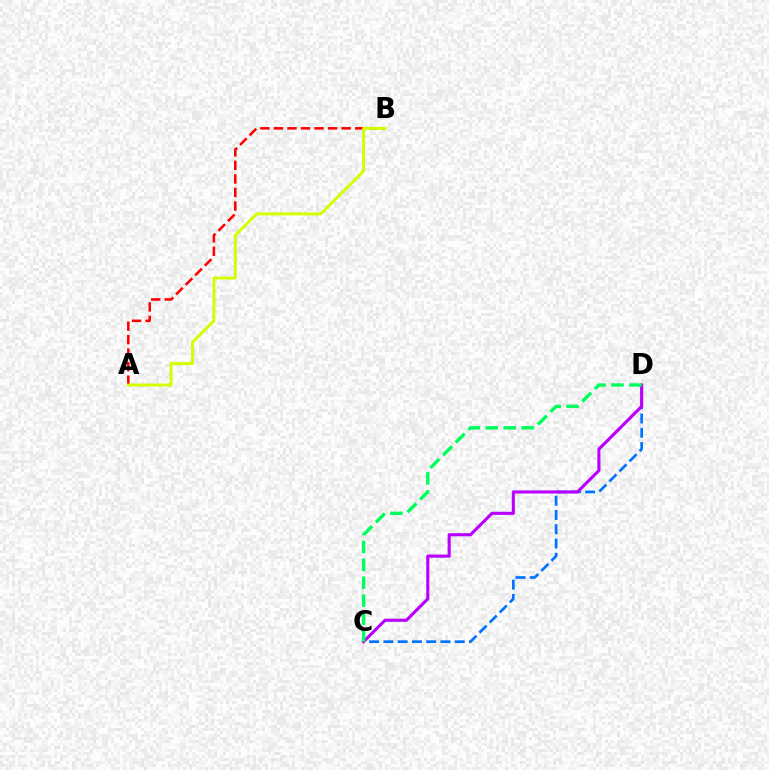{('A', 'B'): [{'color': '#ff0000', 'line_style': 'dashed', 'thickness': 1.84}, {'color': '#d1ff00', 'line_style': 'solid', 'thickness': 2.13}], ('C', 'D'): [{'color': '#0074ff', 'line_style': 'dashed', 'thickness': 1.94}, {'color': '#b900ff', 'line_style': 'solid', 'thickness': 2.24}, {'color': '#00ff5c', 'line_style': 'dashed', 'thickness': 2.44}]}